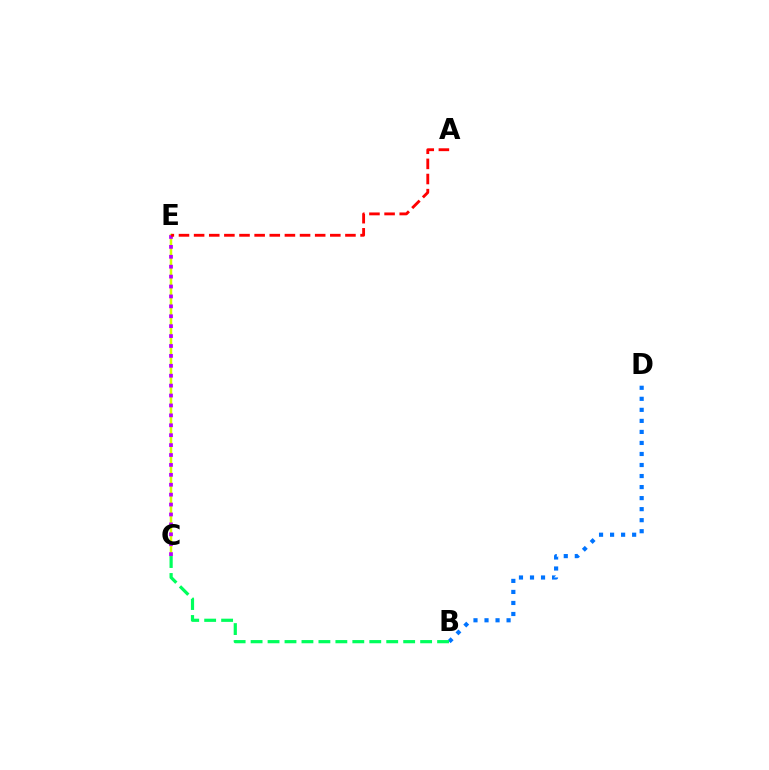{('B', 'D'): [{'color': '#0074ff', 'line_style': 'dotted', 'thickness': 3.0}], ('C', 'E'): [{'color': '#d1ff00', 'line_style': 'solid', 'thickness': 1.8}, {'color': '#b900ff', 'line_style': 'dotted', 'thickness': 2.69}], ('B', 'C'): [{'color': '#00ff5c', 'line_style': 'dashed', 'thickness': 2.3}], ('A', 'E'): [{'color': '#ff0000', 'line_style': 'dashed', 'thickness': 2.06}]}